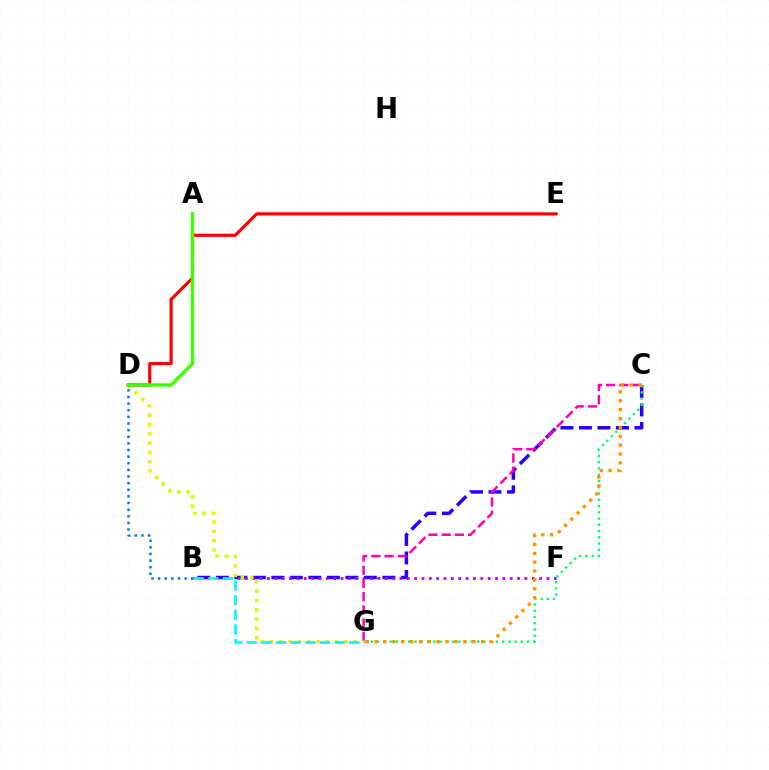{('B', 'C'): [{'color': '#2500ff', 'line_style': 'dashed', 'thickness': 2.51}], ('B', 'F'): [{'color': '#b900ff', 'line_style': 'dotted', 'thickness': 2.0}], ('C', 'G'): [{'color': '#ff00ac', 'line_style': 'dashed', 'thickness': 1.79}, {'color': '#00ff5c', 'line_style': 'dotted', 'thickness': 1.7}, {'color': '#ff9400', 'line_style': 'dotted', 'thickness': 2.41}], ('D', 'G'): [{'color': '#d1ff00', 'line_style': 'dotted', 'thickness': 2.53}], ('D', 'E'): [{'color': '#ff0000', 'line_style': 'solid', 'thickness': 2.27}], ('B', 'G'): [{'color': '#00fff6', 'line_style': 'dashed', 'thickness': 1.99}], ('B', 'D'): [{'color': '#0074ff', 'line_style': 'dotted', 'thickness': 1.8}], ('A', 'D'): [{'color': '#3dff00', 'line_style': 'solid', 'thickness': 2.45}]}